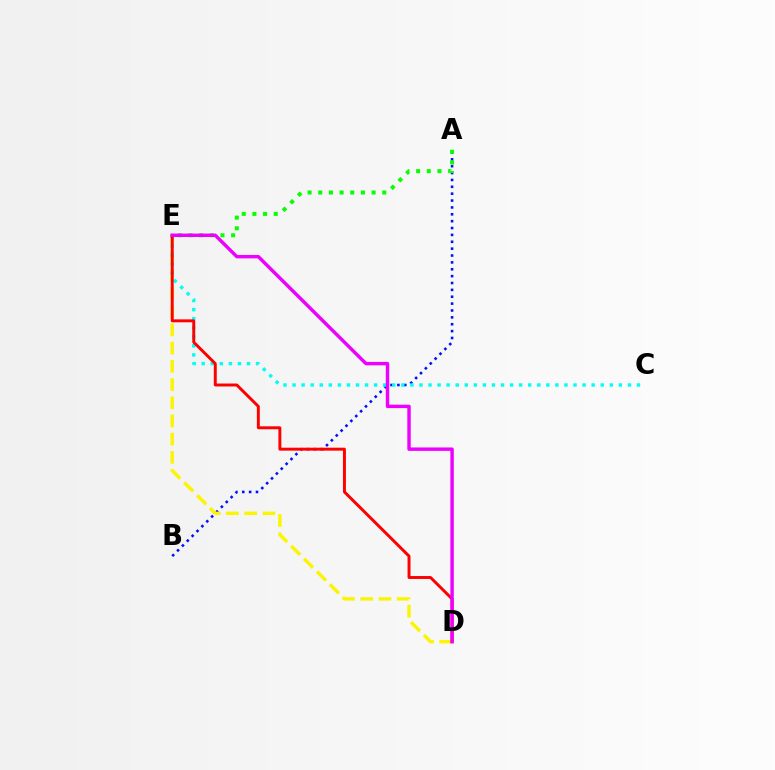{('A', 'B'): [{'color': '#0010ff', 'line_style': 'dotted', 'thickness': 1.87}], ('D', 'E'): [{'color': '#fcf500', 'line_style': 'dashed', 'thickness': 2.47}, {'color': '#ff0000', 'line_style': 'solid', 'thickness': 2.12}, {'color': '#ee00ff', 'line_style': 'solid', 'thickness': 2.46}], ('C', 'E'): [{'color': '#00fff6', 'line_style': 'dotted', 'thickness': 2.46}], ('A', 'E'): [{'color': '#08ff00', 'line_style': 'dotted', 'thickness': 2.9}]}